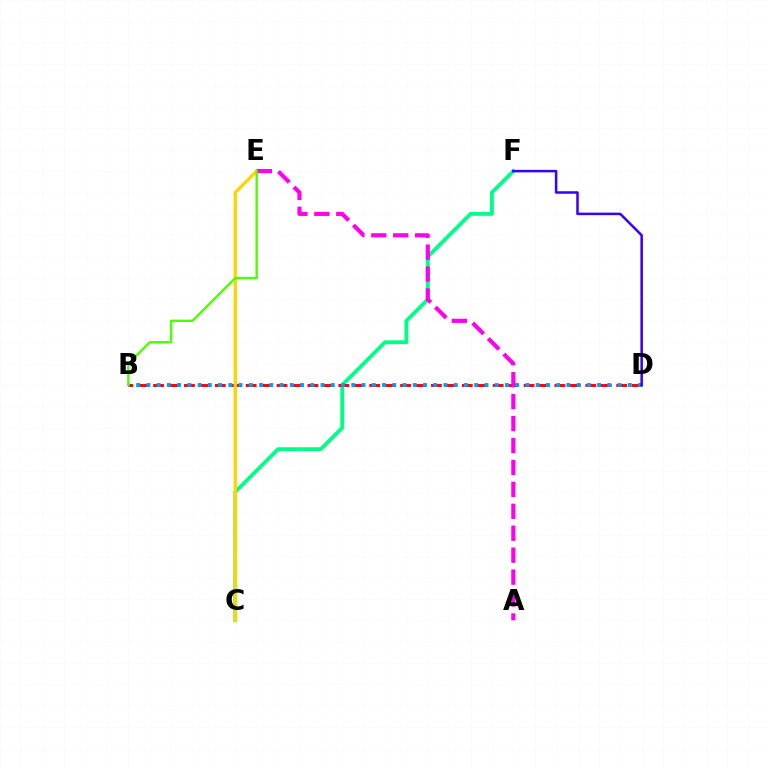{('C', 'F'): [{'color': '#00ff86', 'line_style': 'solid', 'thickness': 2.77}], ('B', 'D'): [{'color': '#ff0000', 'line_style': 'dashed', 'thickness': 2.1}, {'color': '#009eff', 'line_style': 'dotted', 'thickness': 2.78}], ('C', 'E'): [{'color': '#ffd500', 'line_style': 'solid', 'thickness': 2.4}], ('A', 'E'): [{'color': '#ff00ed', 'line_style': 'dashed', 'thickness': 2.98}], ('B', 'E'): [{'color': '#4fff00', 'line_style': 'solid', 'thickness': 1.73}], ('D', 'F'): [{'color': '#3700ff', 'line_style': 'solid', 'thickness': 1.81}]}